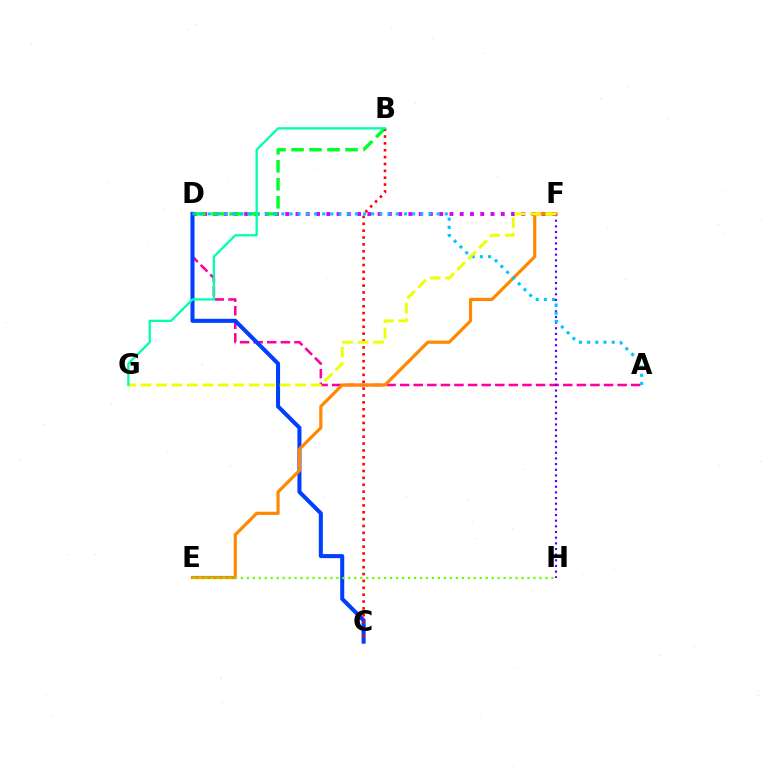{('D', 'F'): [{'color': '#d600ff', 'line_style': 'dotted', 'thickness': 2.79}], ('B', 'D'): [{'color': '#00ff27', 'line_style': 'dashed', 'thickness': 2.45}], ('A', 'D'): [{'color': '#ff00a0', 'line_style': 'dashed', 'thickness': 1.85}, {'color': '#00c7ff', 'line_style': 'dotted', 'thickness': 2.22}], ('C', 'D'): [{'color': '#003fff', 'line_style': 'solid', 'thickness': 2.91}], ('F', 'H'): [{'color': '#4f00ff', 'line_style': 'dotted', 'thickness': 1.54}], ('B', 'C'): [{'color': '#ff0000', 'line_style': 'dotted', 'thickness': 1.87}], ('E', 'F'): [{'color': '#ff8800', 'line_style': 'solid', 'thickness': 2.3}], ('F', 'G'): [{'color': '#eeff00', 'line_style': 'dashed', 'thickness': 2.1}], ('E', 'H'): [{'color': '#66ff00', 'line_style': 'dotted', 'thickness': 1.62}], ('B', 'G'): [{'color': '#00ffaf', 'line_style': 'solid', 'thickness': 1.64}]}